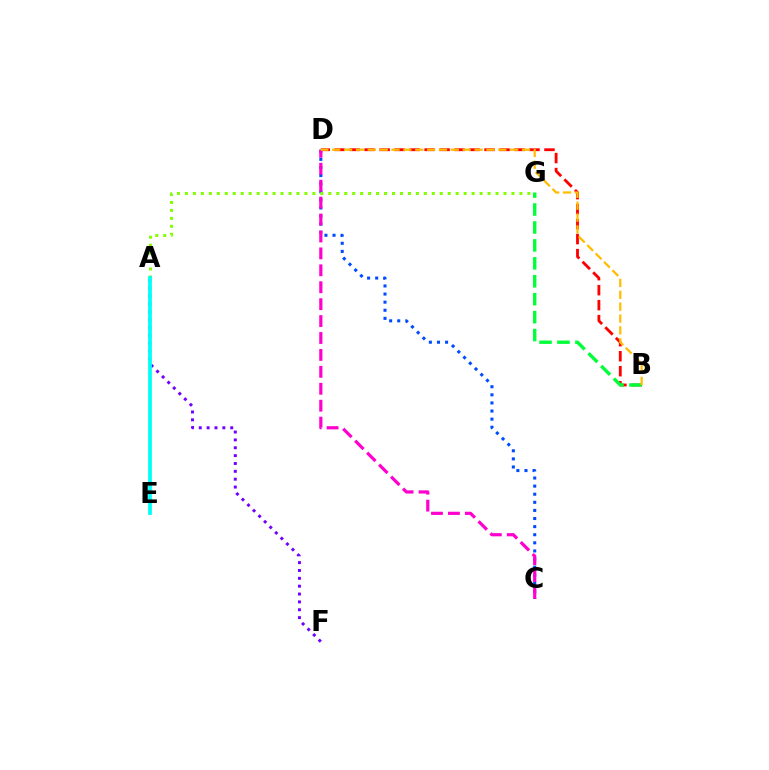{('C', 'D'): [{'color': '#004bff', 'line_style': 'dotted', 'thickness': 2.2}, {'color': '#ff00cf', 'line_style': 'dashed', 'thickness': 2.3}], ('A', 'F'): [{'color': '#7200ff', 'line_style': 'dotted', 'thickness': 2.13}], ('A', 'G'): [{'color': '#84ff00', 'line_style': 'dotted', 'thickness': 2.16}], ('B', 'D'): [{'color': '#ff0000', 'line_style': 'dashed', 'thickness': 2.04}, {'color': '#ffbd00', 'line_style': 'dashed', 'thickness': 1.61}], ('A', 'E'): [{'color': '#00fff6', 'line_style': 'solid', 'thickness': 2.71}], ('B', 'G'): [{'color': '#00ff39', 'line_style': 'dashed', 'thickness': 2.44}]}